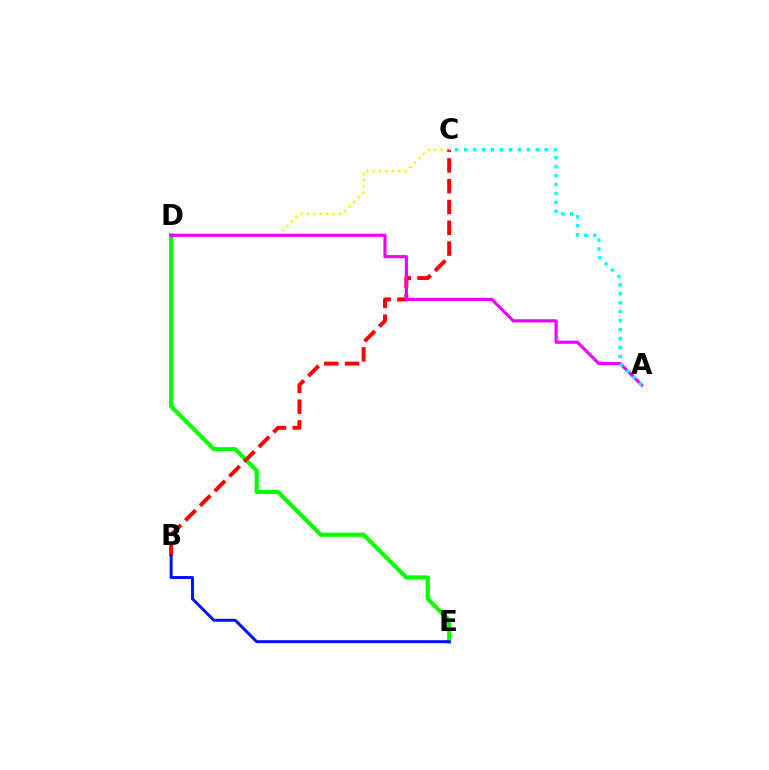{('C', 'D'): [{'color': '#fcf500', 'line_style': 'dotted', 'thickness': 1.74}], ('D', 'E'): [{'color': '#08ff00', 'line_style': 'solid', 'thickness': 2.99}], ('B', 'C'): [{'color': '#ff0000', 'line_style': 'dashed', 'thickness': 2.82}], ('A', 'D'): [{'color': '#ee00ff', 'line_style': 'solid', 'thickness': 2.27}], ('B', 'E'): [{'color': '#0010ff', 'line_style': 'solid', 'thickness': 2.12}], ('A', 'C'): [{'color': '#00fff6', 'line_style': 'dotted', 'thickness': 2.43}]}